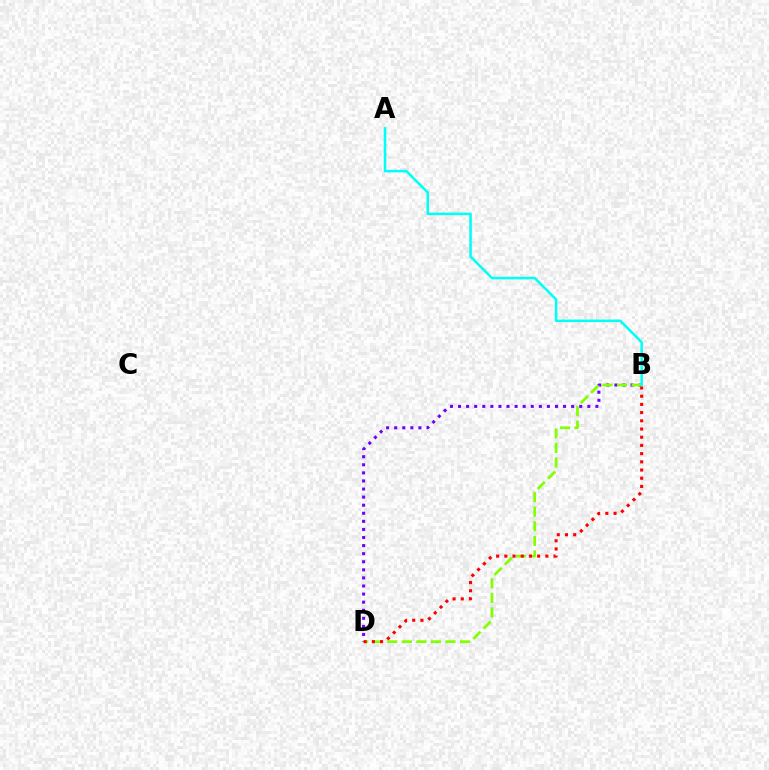{('B', 'D'): [{'color': '#7200ff', 'line_style': 'dotted', 'thickness': 2.2}, {'color': '#84ff00', 'line_style': 'dashed', 'thickness': 1.98}, {'color': '#ff0000', 'line_style': 'dotted', 'thickness': 2.23}], ('A', 'B'): [{'color': '#00fff6', 'line_style': 'solid', 'thickness': 1.82}]}